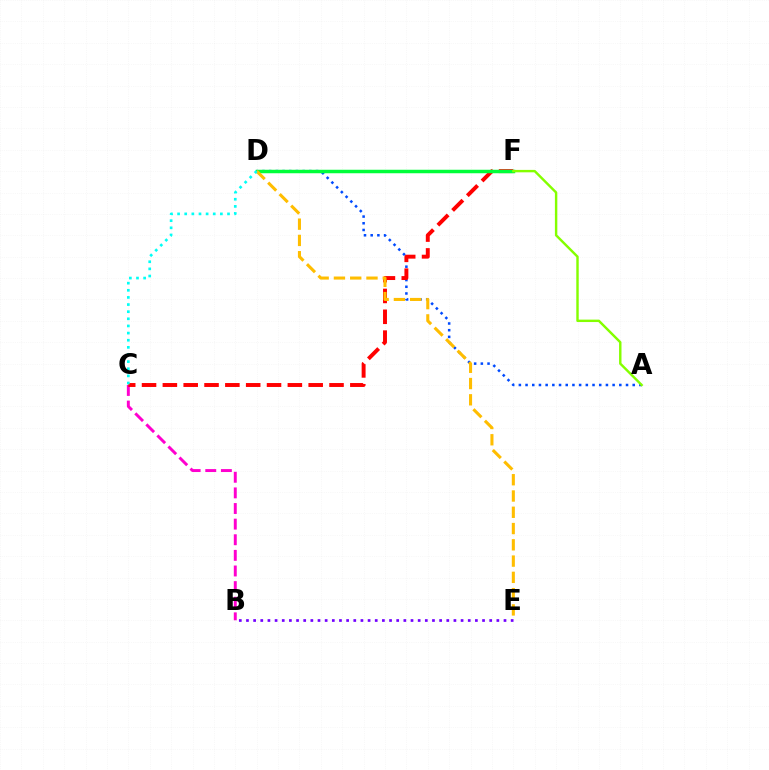{('B', 'C'): [{'color': '#ff00cf', 'line_style': 'dashed', 'thickness': 2.12}], ('B', 'E'): [{'color': '#7200ff', 'line_style': 'dotted', 'thickness': 1.94}], ('A', 'D'): [{'color': '#004bff', 'line_style': 'dotted', 'thickness': 1.82}], ('C', 'F'): [{'color': '#ff0000', 'line_style': 'dashed', 'thickness': 2.83}], ('D', 'F'): [{'color': '#00ff39', 'line_style': 'solid', 'thickness': 2.52}], ('D', 'E'): [{'color': '#ffbd00', 'line_style': 'dashed', 'thickness': 2.21}], ('A', 'F'): [{'color': '#84ff00', 'line_style': 'solid', 'thickness': 1.75}], ('C', 'D'): [{'color': '#00fff6', 'line_style': 'dotted', 'thickness': 1.94}]}